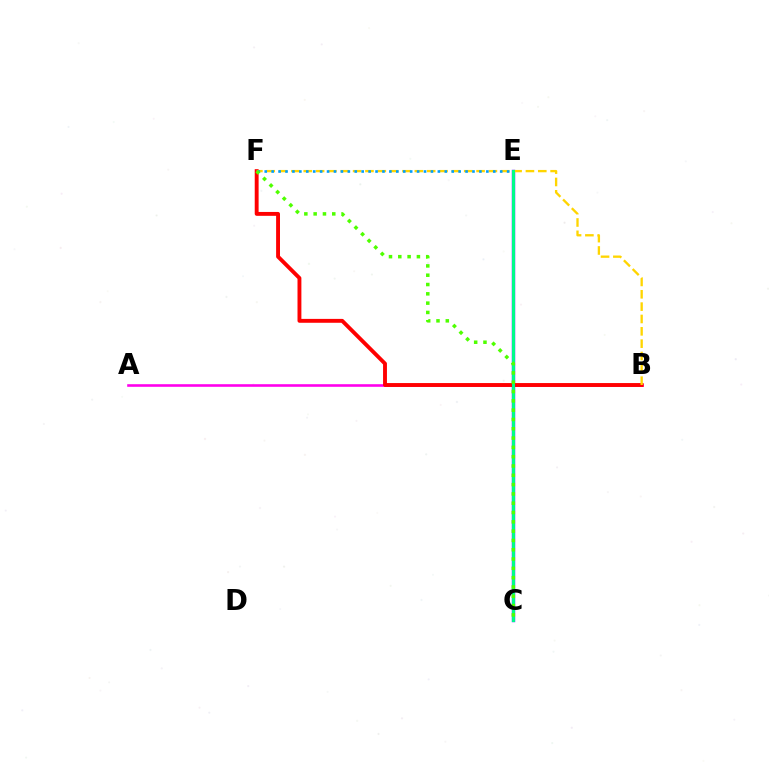{('A', 'B'): [{'color': '#ff00ed', 'line_style': 'solid', 'thickness': 1.88}], ('C', 'E'): [{'color': '#3700ff', 'line_style': 'solid', 'thickness': 2.43}, {'color': '#00ff86', 'line_style': 'solid', 'thickness': 2.12}], ('B', 'F'): [{'color': '#ff0000', 'line_style': 'solid', 'thickness': 2.8}, {'color': '#ffd500', 'line_style': 'dashed', 'thickness': 1.68}], ('E', 'F'): [{'color': '#009eff', 'line_style': 'dotted', 'thickness': 1.88}], ('C', 'F'): [{'color': '#4fff00', 'line_style': 'dotted', 'thickness': 2.53}]}